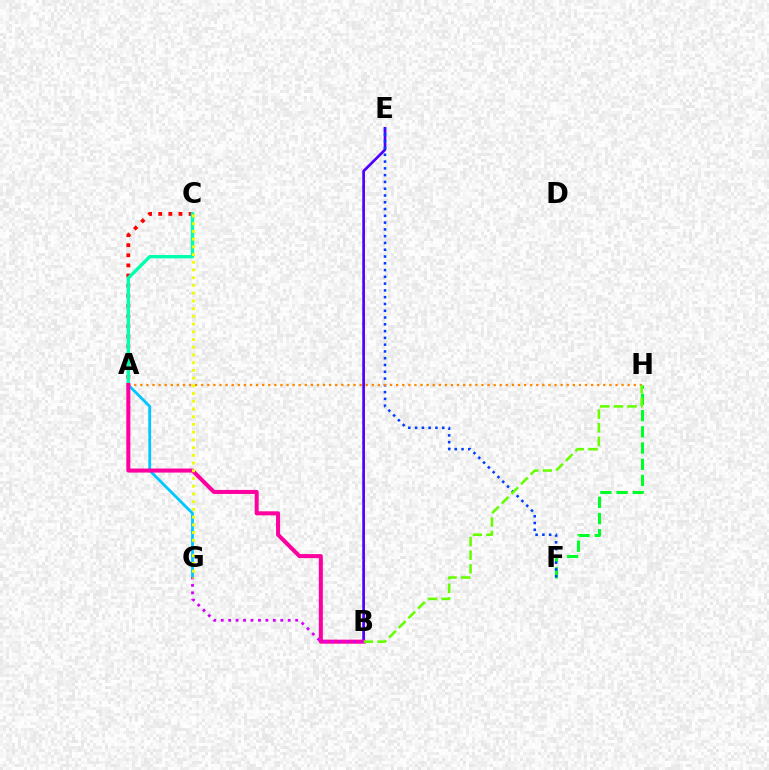{('A', 'C'): [{'color': '#ff0000', 'line_style': 'dotted', 'thickness': 2.75}, {'color': '#00ffaf', 'line_style': 'solid', 'thickness': 2.44}], ('F', 'H'): [{'color': '#00ff27', 'line_style': 'dashed', 'thickness': 2.2}], ('B', 'E'): [{'color': '#4f00ff', 'line_style': 'solid', 'thickness': 1.95}], ('A', 'G'): [{'color': '#00c7ff', 'line_style': 'solid', 'thickness': 2.03}], ('E', 'F'): [{'color': '#003fff', 'line_style': 'dotted', 'thickness': 1.84}], ('A', 'H'): [{'color': '#ff8800', 'line_style': 'dotted', 'thickness': 1.66}], ('A', 'B'): [{'color': '#ff00a0', 'line_style': 'solid', 'thickness': 2.91}], ('B', 'H'): [{'color': '#66ff00', 'line_style': 'dashed', 'thickness': 1.85}], ('B', 'G'): [{'color': '#d600ff', 'line_style': 'dotted', 'thickness': 2.02}], ('C', 'G'): [{'color': '#eeff00', 'line_style': 'dotted', 'thickness': 2.1}]}